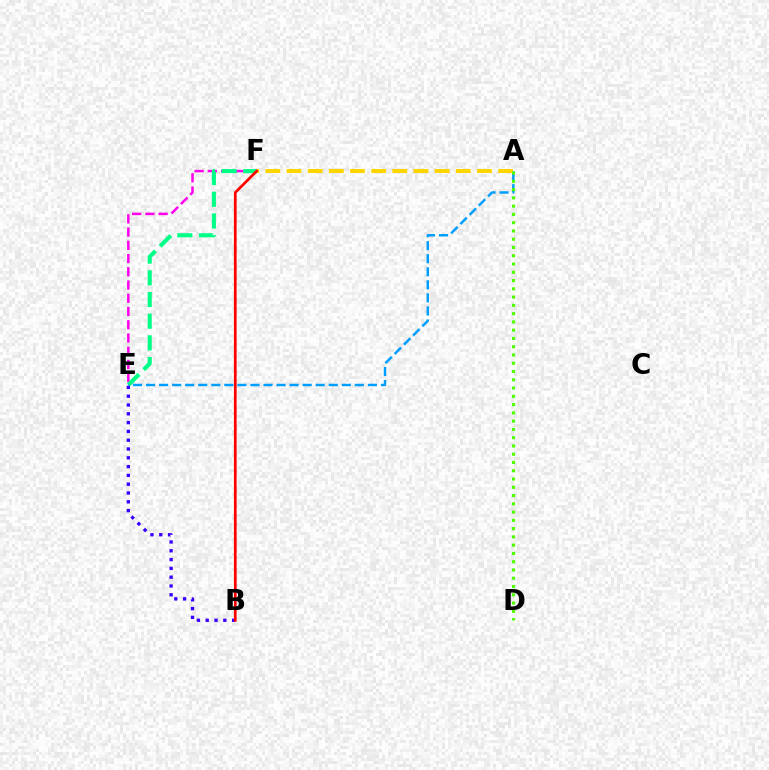{('E', 'F'): [{'color': '#ff00ed', 'line_style': 'dashed', 'thickness': 1.8}, {'color': '#00ff86', 'line_style': 'dashed', 'thickness': 2.95}], ('B', 'E'): [{'color': '#3700ff', 'line_style': 'dotted', 'thickness': 2.39}], ('A', 'E'): [{'color': '#009eff', 'line_style': 'dashed', 'thickness': 1.77}], ('A', 'F'): [{'color': '#ffd500', 'line_style': 'dashed', 'thickness': 2.87}], ('A', 'D'): [{'color': '#4fff00', 'line_style': 'dotted', 'thickness': 2.25}], ('B', 'F'): [{'color': '#ff0000', 'line_style': 'solid', 'thickness': 1.95}]}